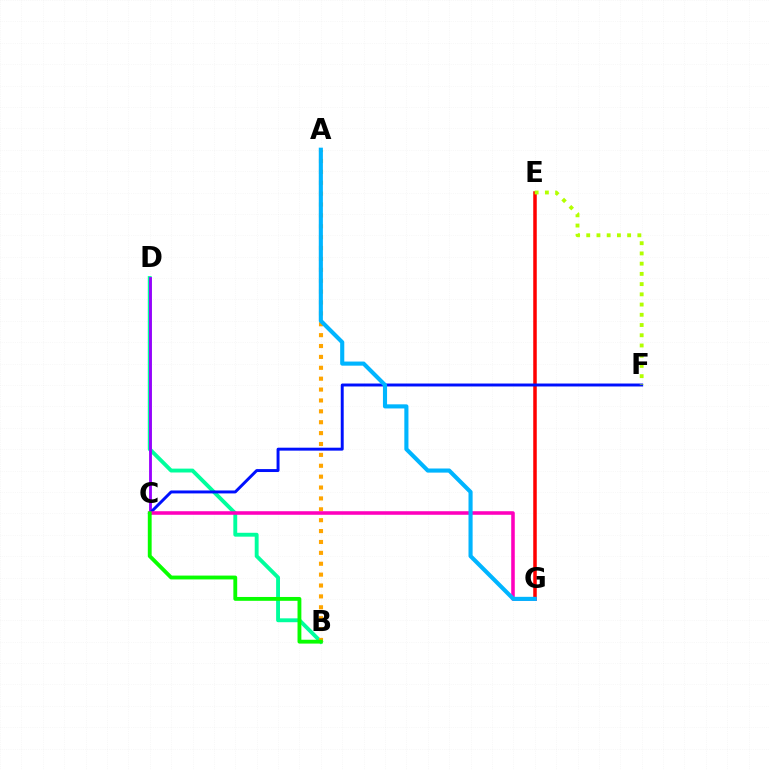{('B', 'D'): [{'color': '#00ff9d', 'line_style': 'solid', 'thickness': 2.79}], ('C', 'D'): [{'color': '#9b00ff', 'line_style': 'solid', 'thickness': 2.04}], ('E', 'G'): [{'color': '#ff0000', 'line_style': 'solid', 'thickness': 2.53}], ('A', 'B'): [{'color': '#ffa500', 'line_style': 'dotted', 'thickness': 2.96}], ('C', 'F'): [{'color': '#0010ff', 'line_style': 'solid', 'thickness': 2.12}], ('C', 'G'): [{'color': '#ff00bd', 'line_style': 'solid', 'thickness': 2.56}], ('A', 'G'): [{'color': '#00b5ff', 'line_style': 'solid', 'thickness': 2.96}], ('E', 'F'): [{'color': '#b3ff00', 'line_style': 'dotted', 'thickness': 2.78}], ('B', 'C'): [{'color': '#08ff00', 'line_style': 'solid', 'thickness': 2.77}]}